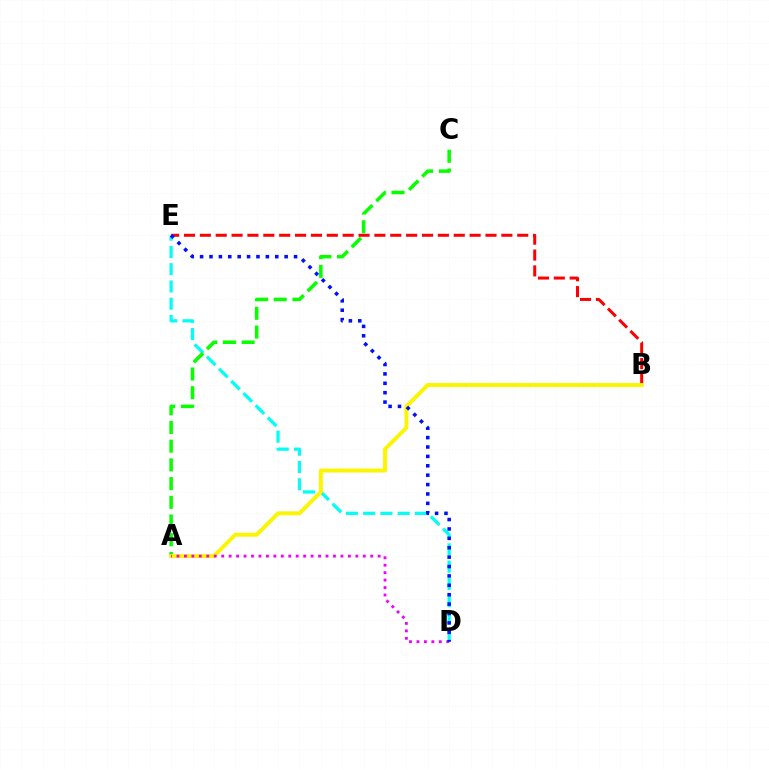{('D', 'E'): [{'color': '#00fff6', 'line_style': 'dashed', 'thickness': 2.34}, {'color': '#0010ff', 'line_style': 'dotted', 'thickness': 2.55}], ('A', 'C'): [{'color': '#08ff00', 'line_style': 'dashed', 'thickness': 2.54}], ('B', 'E'): [{'color': '#ff0000', 'line_style': 'dashed', 'thickness': 2.16}], ('A', 'B'): [{'color': '#fcf500', 'line_style': 'solid', 'thickness': 2.82}], ('A', 'D'): [{'color': '#ee00ff', 'line_style': 'dotted', 'thickness': 2.02}]}